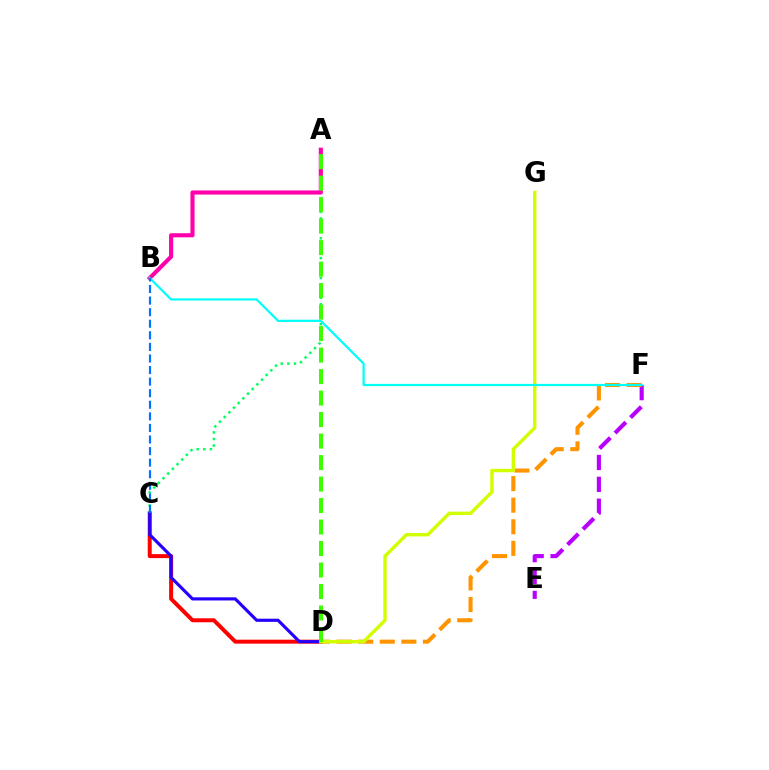{('C', 'D'): [{'color': '#ff0000', 'line_style': 'solid', 'thickness': 2.86}, {'color': '#2500ff', 'line_style': 'solid', 'thickness': 2.27}], ('A', 'C'): [{'color': '#00ff5c', 'line_style': 'dotted', 'thickness': 1.79}], ('E', 'F'): [{'color': '#b900ff', 'line_style': 'dashed', 'thickness': 2.97}], ('D', 'F'): [{'color': '#ff9400', 'line_style': 'dashed', 'thickness': 2.93}], ('A', 'B'): [{'color': '#ff00ac', 'line_style': 'solid', 'thickness': 2.96}], ('D', 'G'): [{'color': '#d1ff00', 'line_style': 'solid', 'thickness': 2.45}], ('B', 'F'): [{'color': '#00fff6', 'line_style': 'solid', 'thickness': 1.6}], ('B', 'C'): [{'color': '#0074ff', 'line_style': 'dashed', 'thickness': 1.57}], ('A', 'D'): [{'color': '#3dff00', 'line_style': 'dashed', 'thickness': 2.92}]}